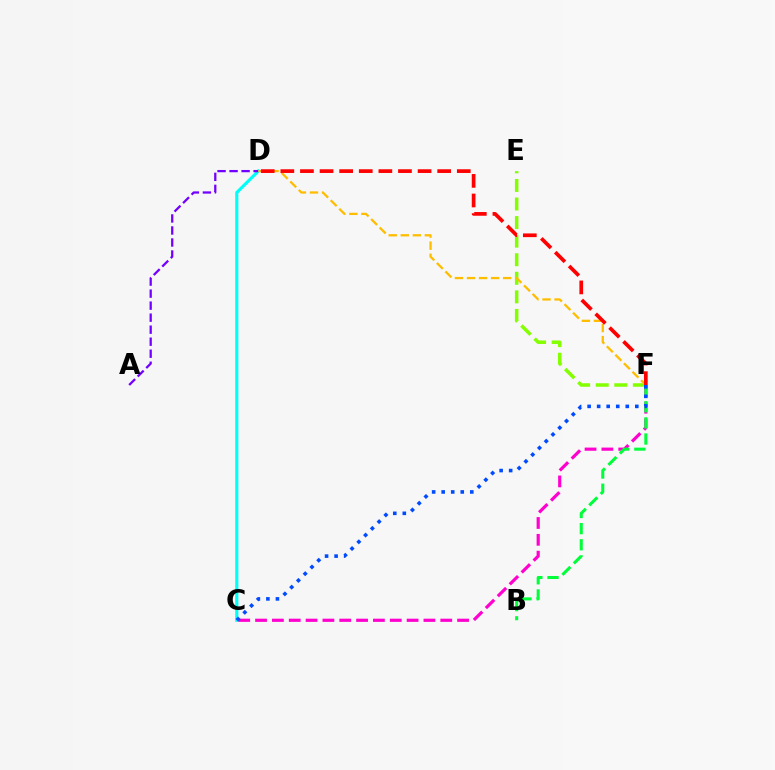{('E', 'F'): [{'color': '#84ff00', 'line_style': 'dashed', 'thickness': 2.52}], ('C', 'D'): [{'color': '#00fff6', 'line_style': 'solid', 'thickness': 2.26}], ('C', 'F'): [{'color': '#ff00cf', 'line_style': 'dashed', 'thickness': 2.29}, {'color': '#004bff', 'line_style': 'dotted', 'thickness': 2.59}], ('A', 'D'): [{'color': '#7200ff', 'line_style': 'dashed', 'thickness': 1.63}], ('D', 'F'): [{'color': '#ffbd00', 'line_style': 'dashed', 'thickness': 1.64}, {'color': '#ff0000', 'line_style': 'dashed', 'thickness': 2.66}], ('B', 'F'): [{'color': '#00ff39', 'line_style': 'dashed', 'thickness': 2.19}]}